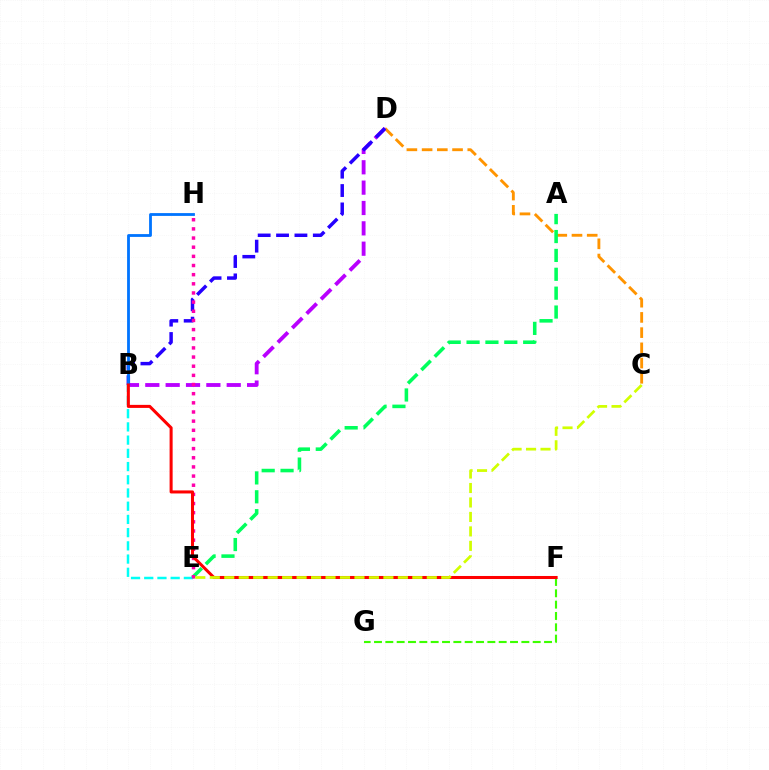{('C', 'D'): [{'color': '#ff9400', 'line_style': 'dashed', 'thickness': 2.07}], ('B', 'D'): [{'color': '#b900ff', 'line_style': 'dashed', 'thickness': 2.76}, {'color': '#2500ff', 'line_style': 'dashed', 'thickness': 2.5}], ('A', 'E'): [{'color': '#00ff5c', 'line_style': 'dashed', 'thickness': 2.56}], ('F', 'G'): [{'color': '#3dff00', 'line_style': 'dashed', 'thickness': 1.54}], ('B', 'E'): [{'color': '#00fff6', 'line_style': 'dashed', 'thickness': 1.8}], ('B', 'H'): [{'color': '#0074ff', 'line_style': 'solid', 'thickness': 2.02}], ('E', 'H'): [{'color': '#ff00ac', 'line_style': 'dotted', 'thickness': 2.49}], ('B', 'F'): [{'color': '#ff0000', 'line_style': 'solid', 'thickness': 2.19}], ('C', 'E'): [{'color': '#d1ff00', 'line_style': 'dashed', 'thickness': 1.97}]}